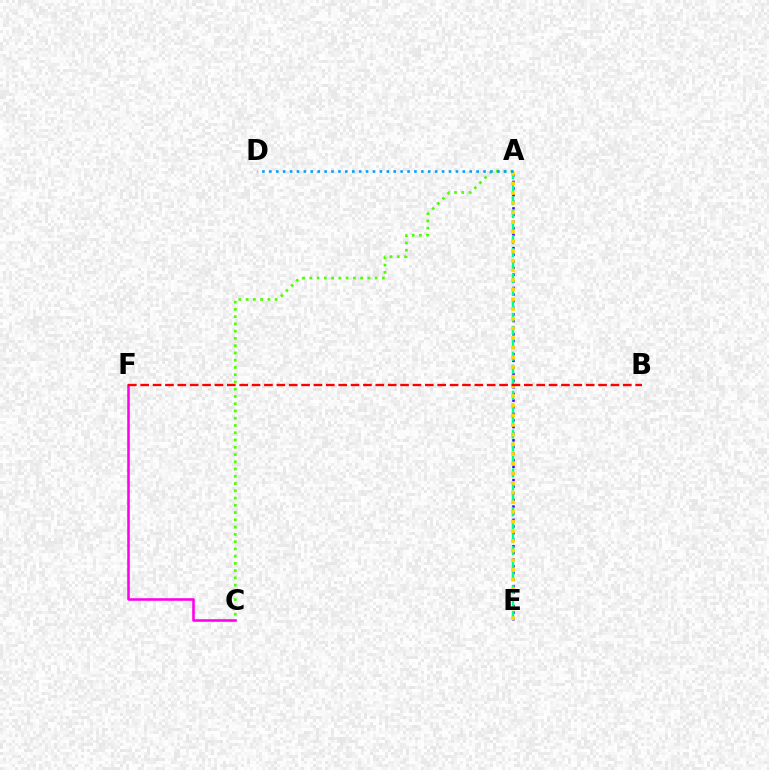{('A', 'E'): [{'color': '#3700ff', 'line_style': 'dotted', 'thickness': 1.8}, {'color': '#00ff86', 'line_style': 'dashed', 'thickness': 1.76}, {'color': '#ffd500', 'line_style': 'dotted', 'thickness': 2.62}], ('A', 'C'): [{'color': '#4fff00', 'line_style': 'dotted', 'thickness': 1.97}], ('C', 'F'): [{'color': '#ff00ed', 'line_style': 'solid', 'thickness': 1.85}], ('B', 'F'): [{'color': '#ff0000', 'line_style': 'dashed', 'thickness': 1.68}], ('A', 'D'): [{'color': '#009eff', 'line_style': 'dotted', 'thickness': 1.88}]}